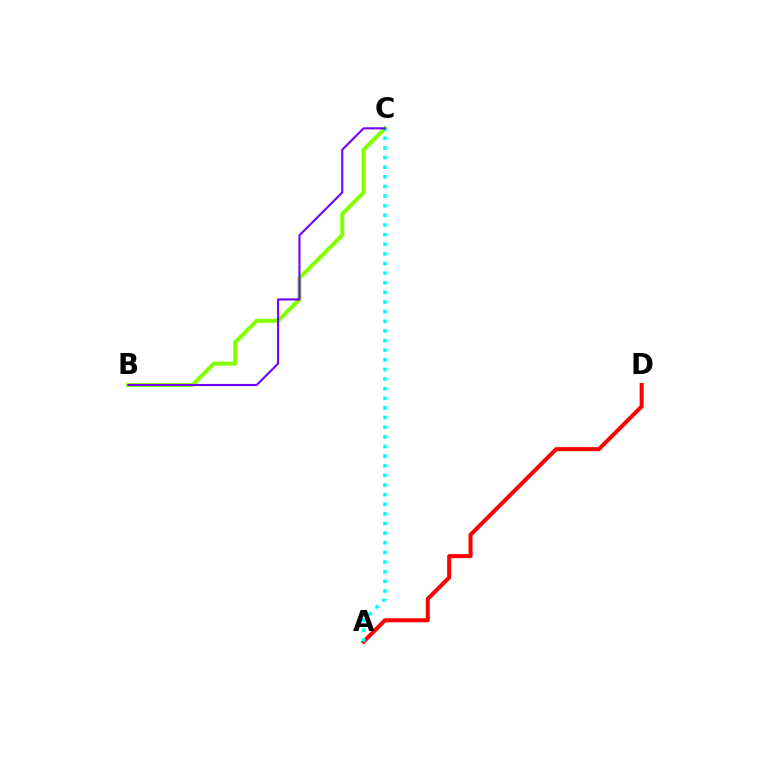{('A', 'D'): [{'color': '#ff0000', 'line_style': 'solid', 'thickness': 2.91}], ('B', 'C'): [{'color': '#84ff00', 'line_style': 'solid', 'thickness': 2.92}, {'color': '#7200ff', 'line_style': 'solid', 'thickness': 1.5}], ('A', 'C'): [{'color': '#00fff6', 'line_style': 'dotted', 'thickness': 2.62}]}